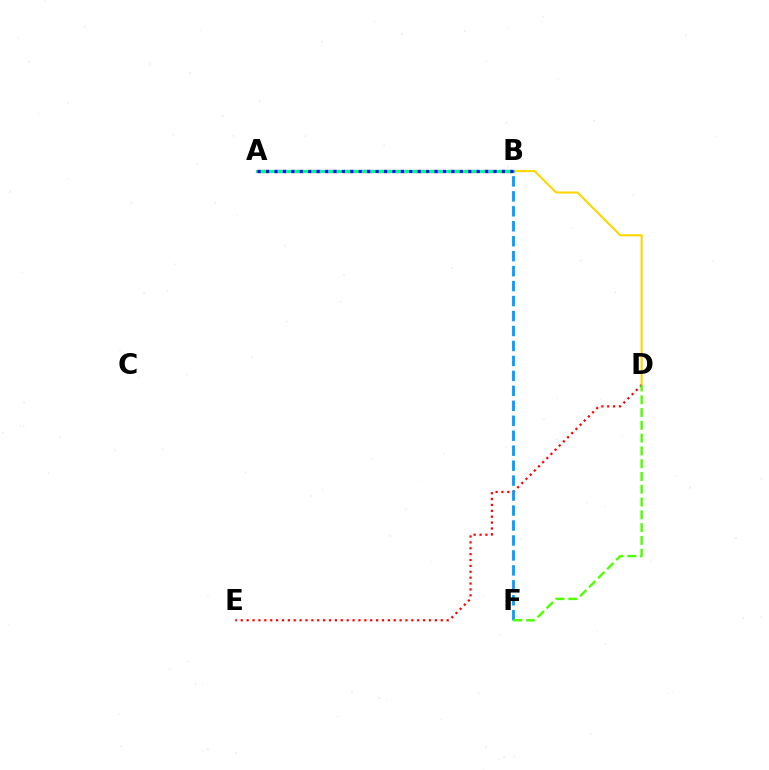{('B', 'D'): [{'color': '#ffd500', 'line_style': 'solid', 'thickness': 1.51}], ('A', 'B'): [{'color': '#ff00ed', 'line_style': 'dashed', 'thickness': 2.35}, {'color': '#00ff86', 'line_style': 'solid', 'thickness': 2.3}, {'color': '#3700ff', 'line_style': 'dotted', 'thickness': 2.29}], ('D', 'E'): [{'color': '#ff0000', 'line_style': 'dotted', 'thickness': 1.6}], ('B', 'F'): [{'color': '#009eff', 'line_style': 'dashed', 'thickness': 2.03}], ('D', 'F'): [{'color': '#4fff00', 'line_style': 'dashed', 'thickness': 1.74}]}